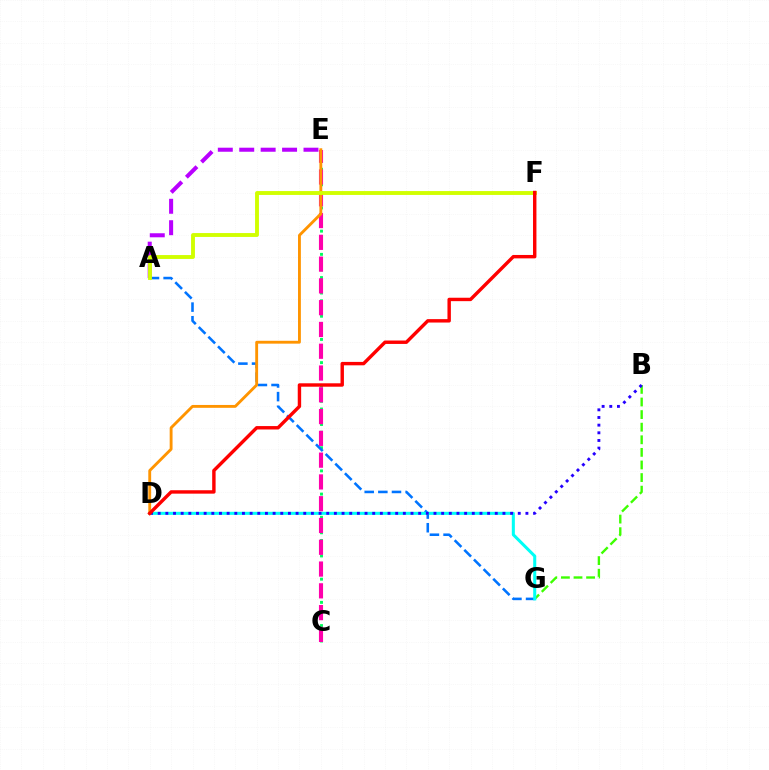{('C', 'E'): [{'color': '#00ff5c', 'line_style': 'dotted', 'thickness': 2.1}, {'color': '#ff00ac', 'line_style': 'dashed', 'thickness': 2.96}], ('A', 'G'): [{'color': '#0074ff', 'line_style': 'dashed', 'thickness': 1.85}], ('A', 'E'): [{'color': '#b900ff', 'line_style': 'dashed', 'thickness': 2.91}], ('B', 'G'): [{'color': '#3dff00', 'line_style': 'dashed', 'thickness': 1.71}], ('D', 'G'): [{'color': '#00fff6', 'line_style': 'solid', 'thickness': 2.2}], ('B', 'D'): [{'color': '#2500ff', 'line_style': 'dotted', 'thickness': 2.08}], ('D', 'E'): [{'color': '#ff9400', 'line_style': 'solid', 'thickness': 2.06}], ('A', 'F'): [{'color': '#d1ff00', 'line_style': 'solid', 'thickness': 2.79}], ('D', 'F'): [{'color': '#ff0000', 'line_style': 'solid', 'thickness': 2.46}]}